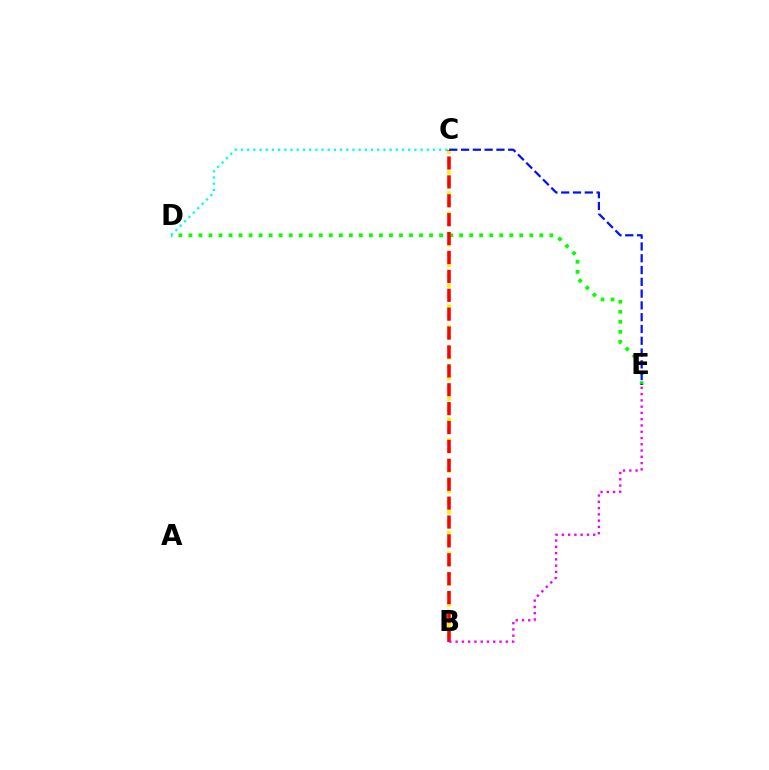{('D', 'E'): [{'color': '#08ff00', 'line_style': 'dotted', 'thickness': 2.72}], ('B', 'C'): [{'color': '#fcf500', 'line_style': 'dotted', 'thickness': 2.8}, {'color': '#ff0000', 'line_style': 'dashed', 'thickness': 2.57}], ('C', 'D'): [{'color': '#00fff6', 'line_style': 'dotted', 'thickness': 1.68}], ('C', 'E'): [{'color': '#0010ff', 'line_style': 'dashed', 'thickness': 1.6}], ('B', 'E'): [{'color': '#ee00ff', 'line_style': 'dotted', 'thickness': 1.7}]}